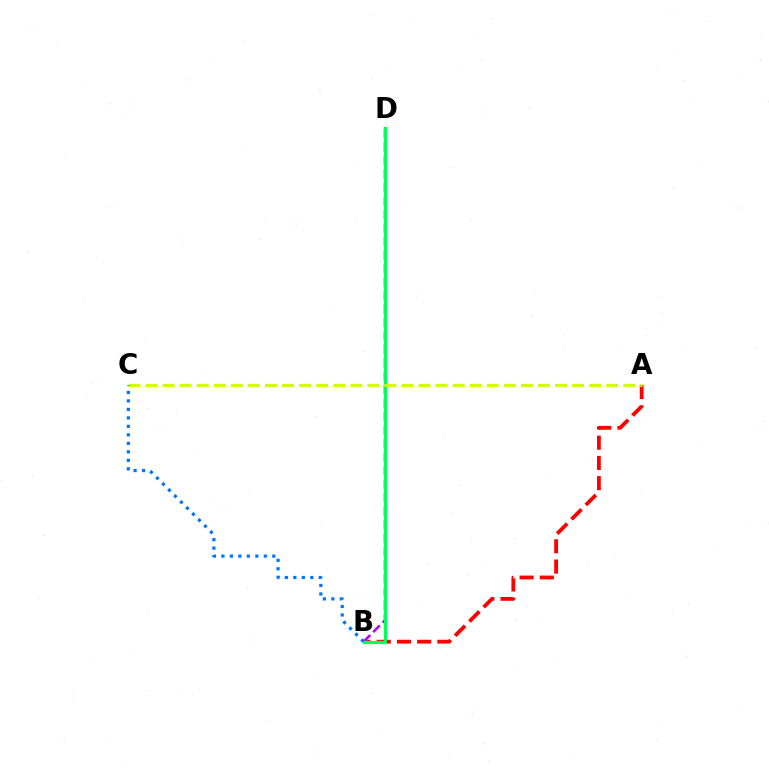{('A', 'B'): [{'color': '#ff0000', 'line_style': 'dashed', 'thickness': 2.75}], ('B', 'D'): [{'color': '#b900ff', 'line_style': 'dashed', 'thickness': 1.83}, {'color': '#00ff5c', 'line_style': 'solid', 'thickness': 2.34}], ('A', 'C'): [{'color': '#d1ff00', 'line_style': 'dashed', 'thickness': 2.32}], ('B', 'C'): [{'color': '#0074ff', 'line_style': 'dotted', 'thickness': 2.31}]}